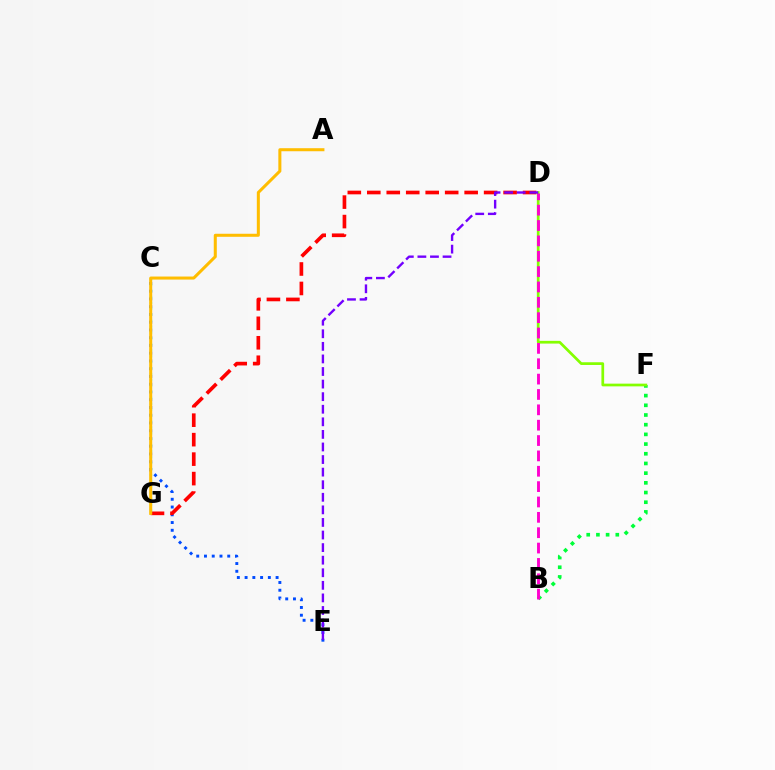{('C', 'E'): [{'color': '#004bff', 'line_style': 'dotted', 'thickness': 2.11}], ('B', 'F'): [{'color': '#00ff39', 'line_style': 'dotted', 'thickness': 2.63}], ('D', 'F'): [{'color': '#84ff00', 'line_style': 'solid', 'thickness': 1.96}], ('B', 'D'): [{'color': '#ff00cf', 'line_style': 'dashed', 'thickness': 2.09}], ('D', 'G'): [{'color': '#ff0000', 'line_style': 'dashed', 'thickness': 2.65}], ('D', 'E'): [{'color': '#7200ff', 'line_style': 'dashed', 'thickness': 1.71}], ('C', 'G'): [{'color': '#00fff6', 'line_style': 'dotted', 'thickness': 1.61}], ('A', 'G'): [{'color': '#ffbd00', 'line_style': 'solid', 'thickness': 2.18}]}